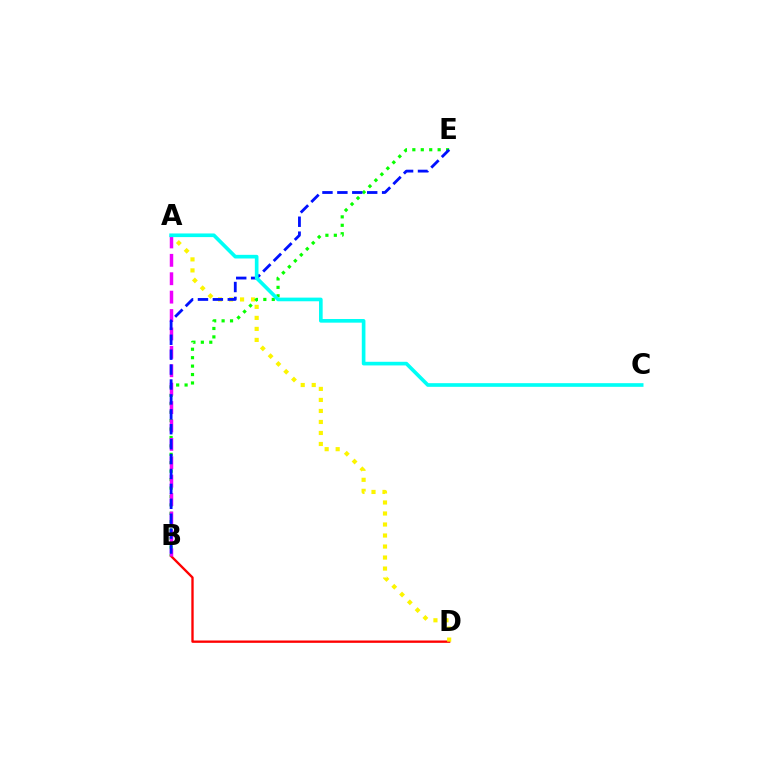{('B', 'D'): [{'color': '#ff0000', 'line_style': 'solid', 'thickness': 1.69}], ('A', 'D'): [{'color': '#fcf500', 'line_style': 'dotted', 'thickness': 2.99}], ('B', 'E'): [{'color': '#08ff00', 'line_style': 'dotted', 'thickness': 2.29}, {'color': '#0010ff', 'line_style': 'dashed', 'thickness': 2.03}], ('A', 'B'): [{'color': '#ee00ff', 'line_style': 'dashed', 'thickness': 2.5}], ('A', 'C'): [{'color': '#00fff6', 'line_style': 'solid', 'thickness': 2.63}]}